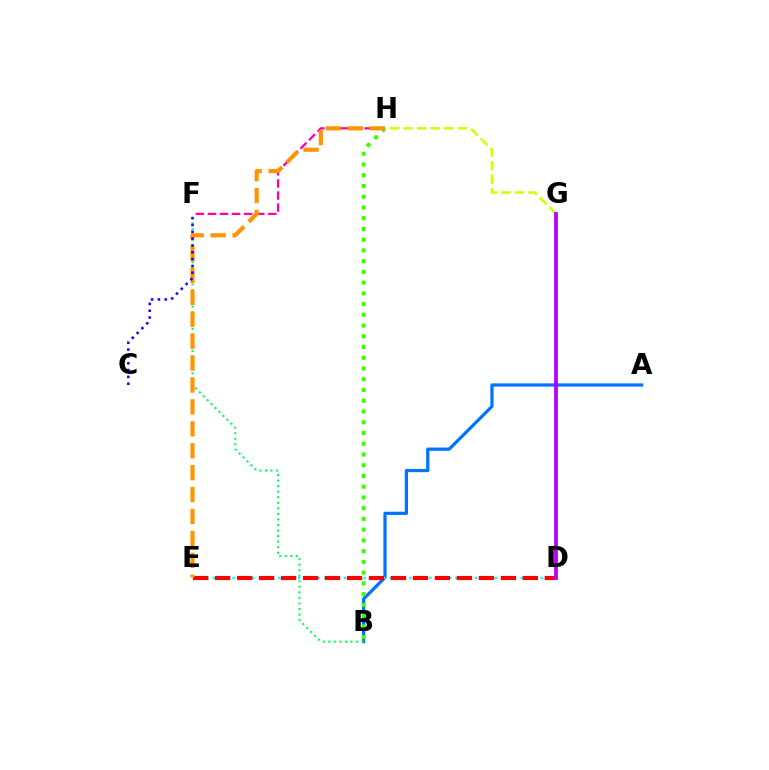{('A', 'B'): [{'color': '#0074ff', 'line_style': 'solid', 'thickness': 2.33}], ('B', 'F'): [{'color': '#00ff5c', 'line_style': 'dotted', 'thickness': 1.51}], ('F', 'H'): [{'color': '#ff00ac', 'line_style': 'dashed', 'thickness': 1.64}], ('D', 'E'): [{'color': '#00fff6', 'line_style': 'dotted', 'thickness': 1.78}, {'color': '#ff0000', 'line_style': 'dashed', 'thickness': 2.99}], ('B', 'H'): [{'color': '#3dff00', 'line_style': 'dotted', 'thickness': 2.92}], ('E', 'H'): [{'color': '#ff9400', 'line_style': 'dashed', 'thickness': 2.98}], ('G', 'H'): [{'color': '#d1ff00', 'line_style': 'dashed', 'thickness': 1.85}], ('C', 'F'): [{'color': '#2500ff', 'line_style': 'dotted', 'thickness': 1.85}], ('D', 'G'): [{'color': '#b900ff', 'line_style': 'solid', 'thickness': 2.73}]}